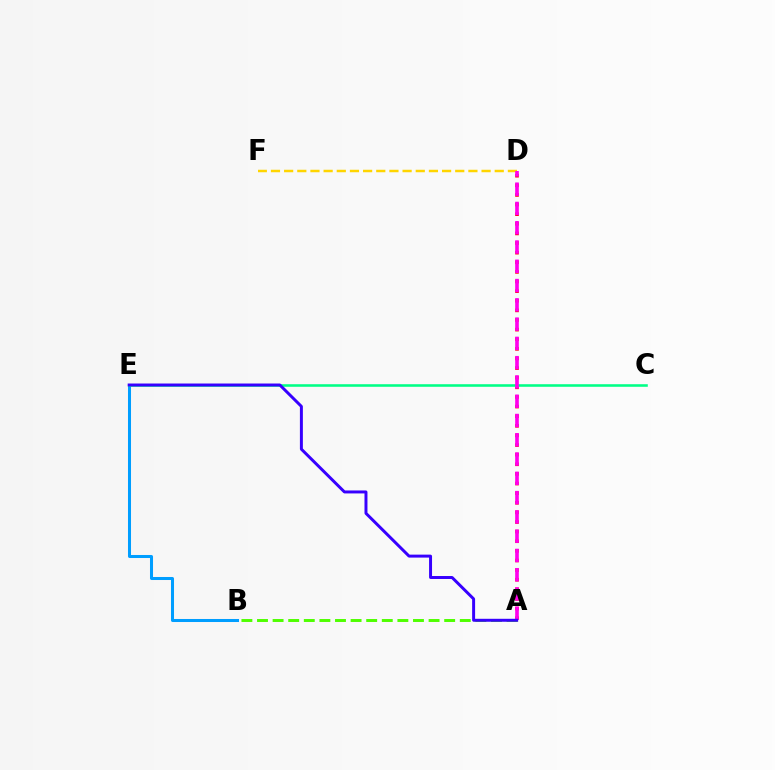{('B', 'E'): [{'color': '#009eff', 'line_style': 'solid', 'thickness': 2.17}], ('A', 'D'): [{'color': '#ff0000', 'line_style': 'dotted', 'thickness': 2.61}, {'color': '#ff00ed', 'line_style': 'dashed', 'thickness': 2.62}], ('D', 'F'): [{'color': '#ffd500', 'line_style': 'dashed', 'thickness': 1.79}], ('C', 'E'): [{'color': '#00ff86', 'line_style': 'solid', 'thickness': 1.85}], ('A', 'B'): [{'color': '#4fff00', 'line_style': 'dashed', 'thickness': 2.12}], ('A', 'E'): [{'color': '#3700ff', 'line_style': 'solid', 'thickness': 2.14}]}